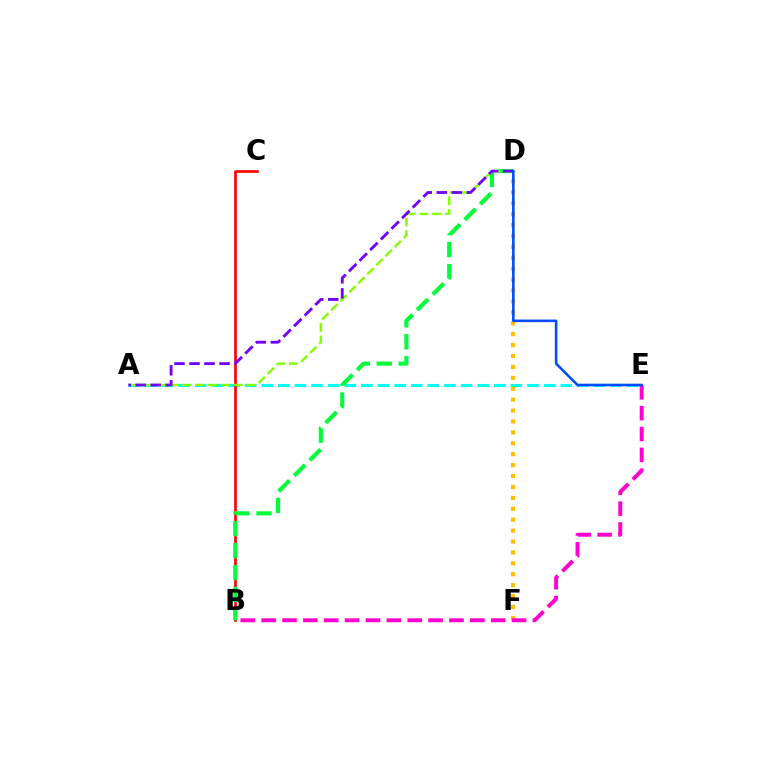{('A', 'E'): [{'color': '#00fff6', 'line_style': 'dashed', 'thickness': 2.26}], ('B', 'C'): [{'color': '#ff0000', 'line_style': 'solid', 'thickness': 1.91}], ('D', 'F'): [{'color': '#ffbd00', 'line_style': 'dotted', 'thickness': 2.97}], ('B', 'D'): [{'color': '#00ff39', 'line_style': 'dashed', 'thickness': 2.99}], ('A', 'D'): [{'color': '#84ff00', 'line_style': 'dashed', 'thickness': 1.74}, {'color': '#7200ff', 'line_style': 'dashed', 'thickness': 2.04}], ('B', 'E'): [{'color': '#ff00cf', 'line_style': 'dashed', 'thickness': 2.83}], ('D', 'E'): [{'color': '#004bff', 'line_style': 'solid', 'thickness': 1.85}]}